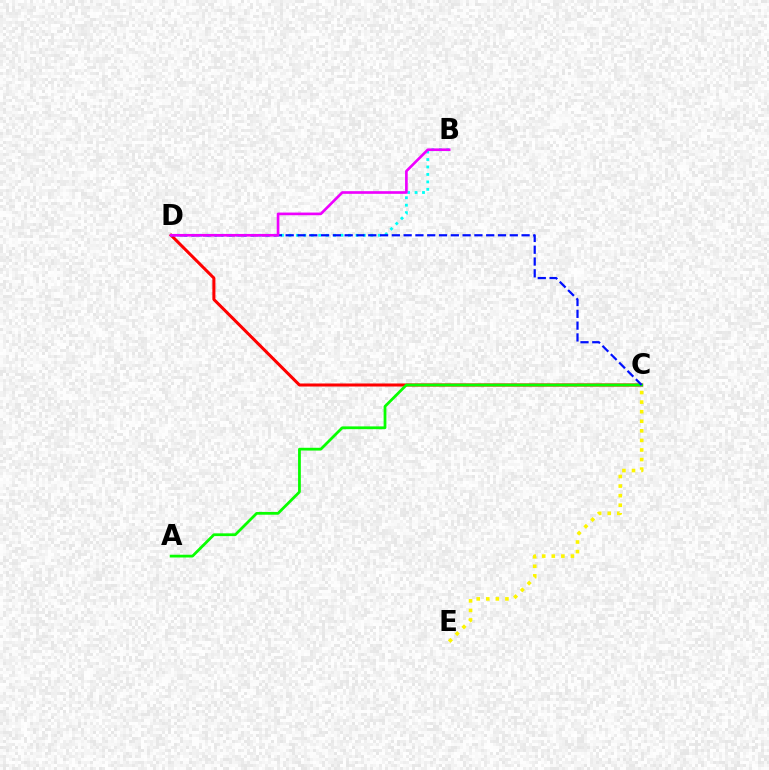{('C', 'D'): [{'color': '#ff0000', 'line_style': 'solid', 'thickness': 2.18}, {'color': '#0010ff', 'line_style': 'dashed', 'thickness': 1.6}], ('B', 'D'): [{'color': '#00fff6', 'line_style': 'dotted', 'thickness': 2.02}, {'color': '#ee00ff', 'line_style': 'solid', 'thickness': 1.91}], ('A', 'C'): [{'color': '#08ff00', 'line_style': 'solid', 'thickness': 1.99}], ('C', 'E'): [{'color': '#fcf500', 'line_style': 'dotted', 'thickness': 2.6}]}